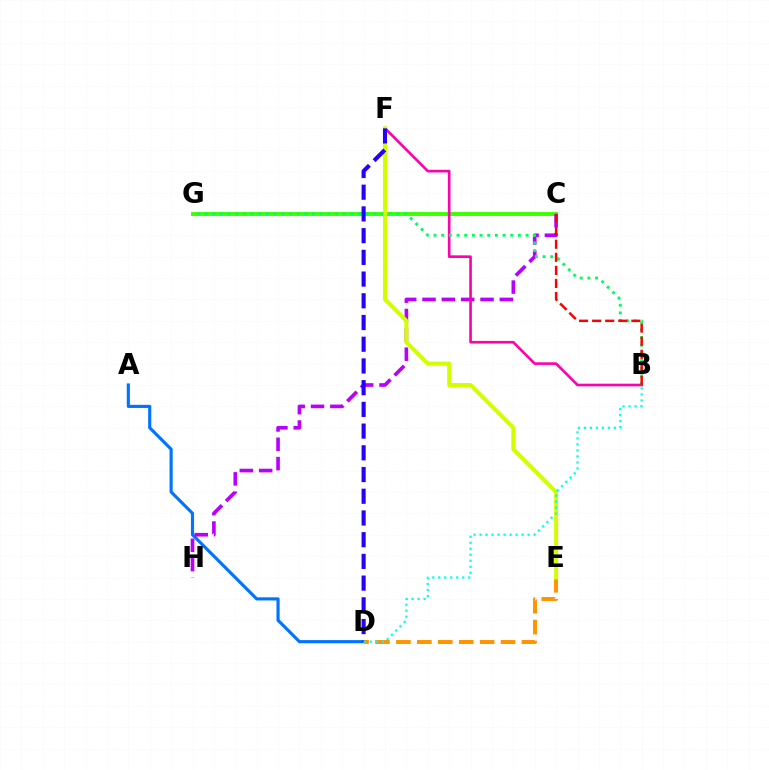{('A', 'D'): [{'color': '#0074ff', 'line_style': 'solid', 'thickness': 2.26}], ('C', 'G'): [{'color': '#3dff00', 'line_style': 'solid', 'thickness': 2.8}], ('C', 'H'): [{'color': '#b900ff', 'line_style': 'dashed', 'thickness': 2.63}], ('B', 'F'): [{'color': '#ff00ac', 'line_style': 'solid', 'thickness': 1.91}], ('D', 'E'): [{'color': '#ff9400', 'line_style': 'dashed', 'thickness': 2.84}], ('B', 'G'): [{'color': '#00ff5c', 'line_style': 'dotted', 'thickness': 2.08}], ('B', 'C'): [{'color': '#ff0000', 'line_style': 'dashed', 'thickness': 1.78}], ('E', 'F'): [{'color': '#d1ff00', 'line_style': 'solid', 'thickness': 2.87}], ('D', 'F'): [{'color': '#2500ff', 'line_style': 'dashed', 'thickness': 2.95}], ('B', 'D'): [{'color': '#00fff6', 'line_style': 'dotted', 'thickness': 1.63}]}